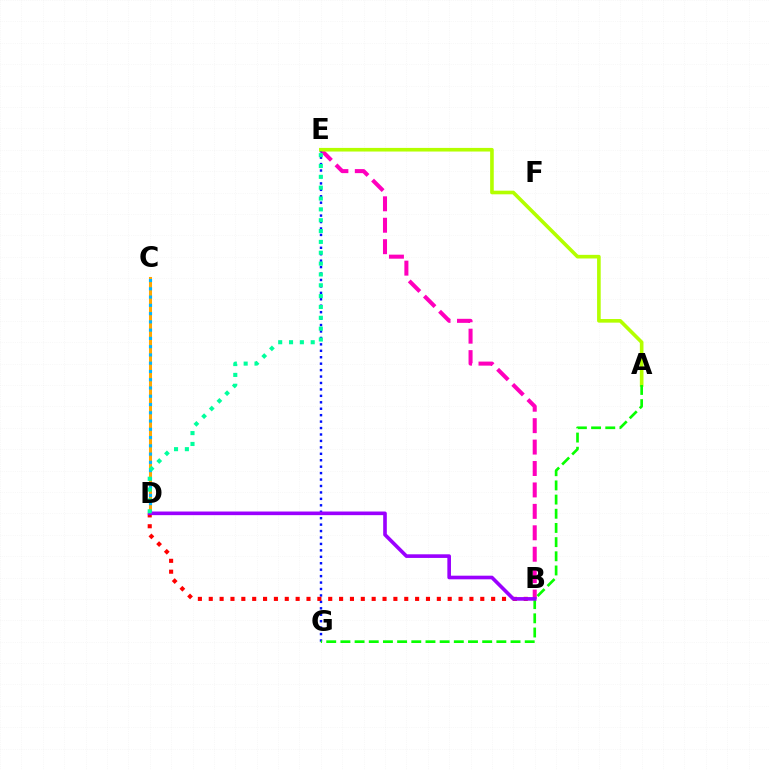{('C', 'D'): [{'color': '#ffa500', 'line_style': 'solid', 'thickness': 2.2}, {'color': '#00b5ff', 'line_style': 'dotted', 'thickness': 2.25}], ('B', 'E'): [{'color': '#ff00bd', 'line_style': 'dashed', 'thickness': 2.91}], ('E', 'G'): [{'color': '#0010ff', 'line_style': 'dotted', 'thickness': 1.75}], ('B', 'D'): [{'color': '#ff0000', 'line_style': 'dotted', 'thickness': 2.95}, {'color': '#9b00ff', 'line_style': 'solid', 'thickness': 2.61}], ('A', 'E'): [{'color': '#b3ff00', 'line_style': 'solid', 'thickness': 2.61}], ('A', 'G'): [{'color': '#08ff00', 'line_style': 'dashed', 'thickness': 1.93}], ('D', 'E'): [{'color': '#00ff9d', 'line_style': 'dotted', 'thickness': 2.95}]}